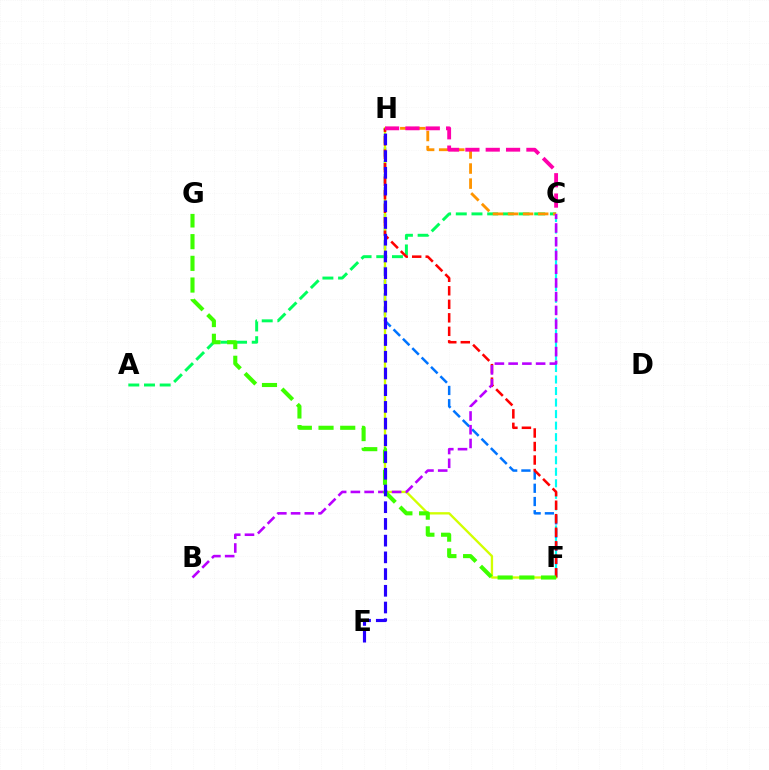{('A', 'C'): [{'color': '#00ff5c', 'line_style': 'dashed', 'thickness': 2.13}], ('C', 'F'): [{'color': '#00fff6', 'line_style': 'dashed', 'thickness': 1.57}], ('F', 'H'): [{'color': '#0074ff', 'line_style': 'dashed', 'thickness': 1.8}, {'color': '#d1ff00', 'line_style': 'solid', 'thickness': 1.68}, {'color': '#ff0000', 'line_style': 'dashed', 'thickness': 1.84}], ('C', 'H'): [{'color': '#ff9400', 'line_style': 'dashed', 'thickness': 2.05}, {'color': '#ff00ac', 'line_style': 'dashed', 'thickness': 2.76}], ('B', 'C'): [{'color': '#b900ff', 'line_style': 'dashed', 'thickness': 1.87}], ('F', 'G'): [{'color': '#3dff00', 'line_style': 'dashed', 'thickness': 2.95}], ('E', 'H'): [{'color': '#2500ff', 'line_style': 'dashed', 'thickness': 2.27}]}